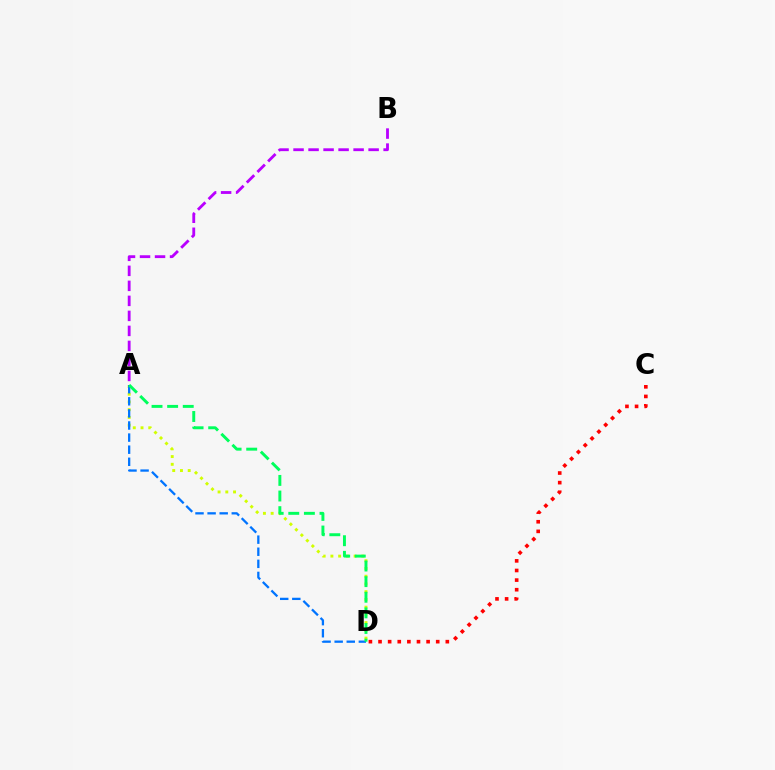{('A', 'D'): [{'color': '#d1ff00', 'line_style': 'dotted', 'thickness': 2.1}, {'color': '#0074ff', 'line_style': 'dashed', 'thickness': 1.64}, {'color': '#00ff5c', 'line_style': 'dashed', 'thickness': 2.12}], ('C', 'D'): [{'color': '#ff0000', 'line_style': 'dotted', 'thickness': 2.61}], ('A', 'B'): [{'color': '#b900ff', 'line_style': 'dashed', 'thickness': 2.04}]}